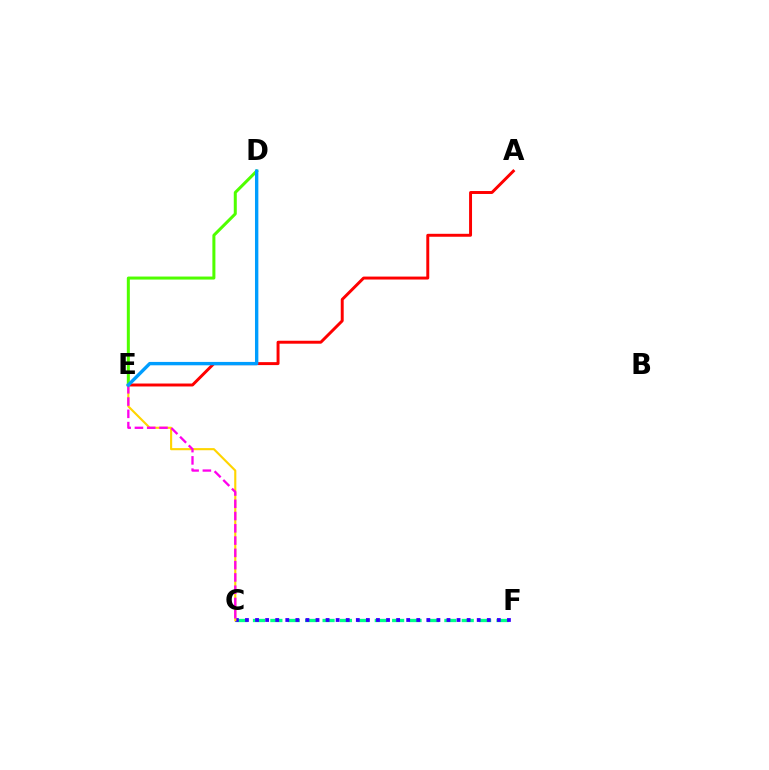{('C', 'F'): [{'color': '#00ff86', 'line_style': 'dashed', 'thickness': 2.36}, {'color': '#3700ff', 'line_style': 'dotted', 'thickness': 2.74}], ('A', 'E'): [{'color': '#ff0000', 'line_style': 'solid', 'thickness': 2.12}], ('C', 'E'): [{'color': '#ffd500', 'line_style': 'solid', 'thickness': 1.53}, {'color': '#ff00ed', 'line_style': 'dashed', 'thickness': 1.67}], ('D', 'E'): [{'color': '#4fff00', 'line_style': 'solid', 'thickness': 2.17}, {'color': '#009eff', 'line_style': 'solid', 'thickness': 2.43}]}